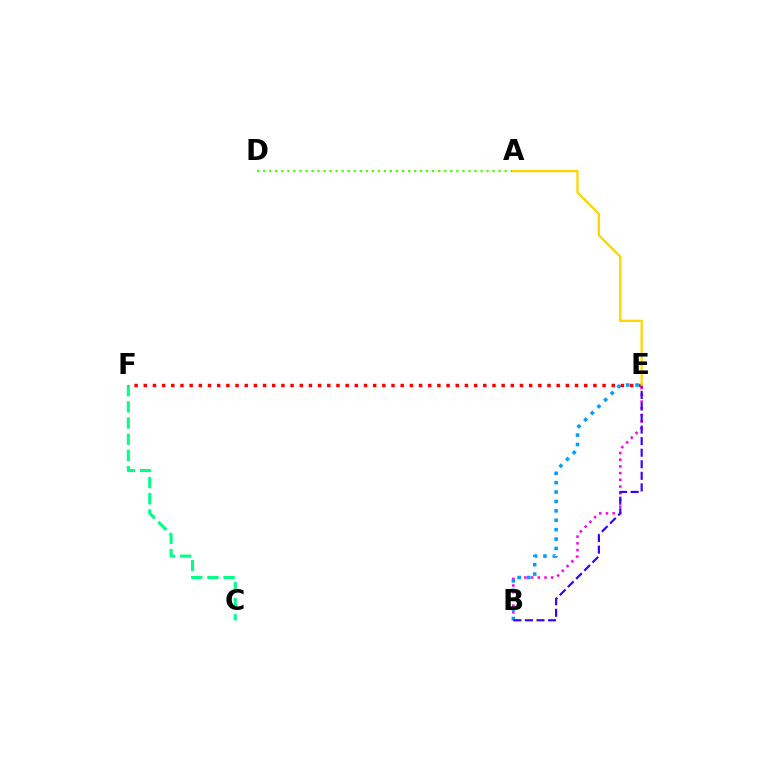{('B', 'E'): [{'color': '#ff00ed', 'line_style': 'dotted', 'thickness': 1.82}, {'color': '#009eff', 'line_style': 'dotted', 'thickness': 2.55}, {'color': '#3700ff', 'line_style': 'dashed', 'thickness': 1.57}], ('C', 'F'): [{'color': '#00ff86', 'line_style': 'dashed', 'thickness': 2.2}], ('A', 'D'): [{'color': '#4fff00', 'line_style': 'dotted', 'thickness': 1.64}], ('E', 'F'): [{'color': '#ff0000', 'line_style': 'dotted', 'thickness': 2.49}], ('A', 'E'): [{'color': '#ffd500', 'line_style': 'solid', 'thickness': 1.64}]}